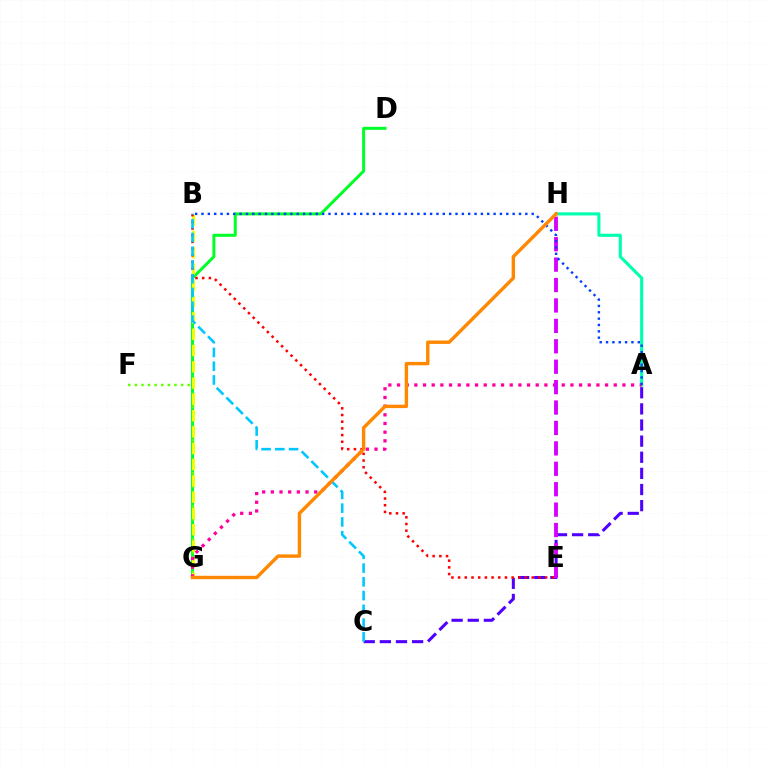{('D', 'G'): [{'color': '#00ff27', 'line_style': 'solid', 'thickness': 2.15}], ('F', 'G'): [{'color': '#66ff00', 'line_style': 'dotted', 'thickness': 1.79}], ('A', 'H'): [{'color': '#00ffaf', 'line_style': 'solid', 'thickness': 2.24}], ('B', 'G'): [{'color': '#eeff00', 'line_style': 'dashed', 'thickness': 2.21}], ('A', 'C'): [{'color': '#4f00ff', 'line_style': 'dashed', 'thickness': 2.19}], ('A', 'G'): [{'color': '#ff00a0', 'line_style': 'dotted', 'thickness': 2.36}], ('B', 'E'): [{'color': '#ff0000', 'line_style': 'dotted', 'thickness': 1.82}], ('E', 'H'): [{'color': '#d600ff', 'line_style': 'dashed', 'thickness': 2.77}], ('B', 'C'): [{'color': '#00c7ff', 'line_style': 'dashed', 'thickness': 1.87}], ('A', 'B'): [{'color': '#003fff', 'line_style': 'dotted', 'thickness': 1.73}], ('G', 'H'): [{'color': '#ff8800', 'line_style': 'solid', 'thickness': 2.45}]}